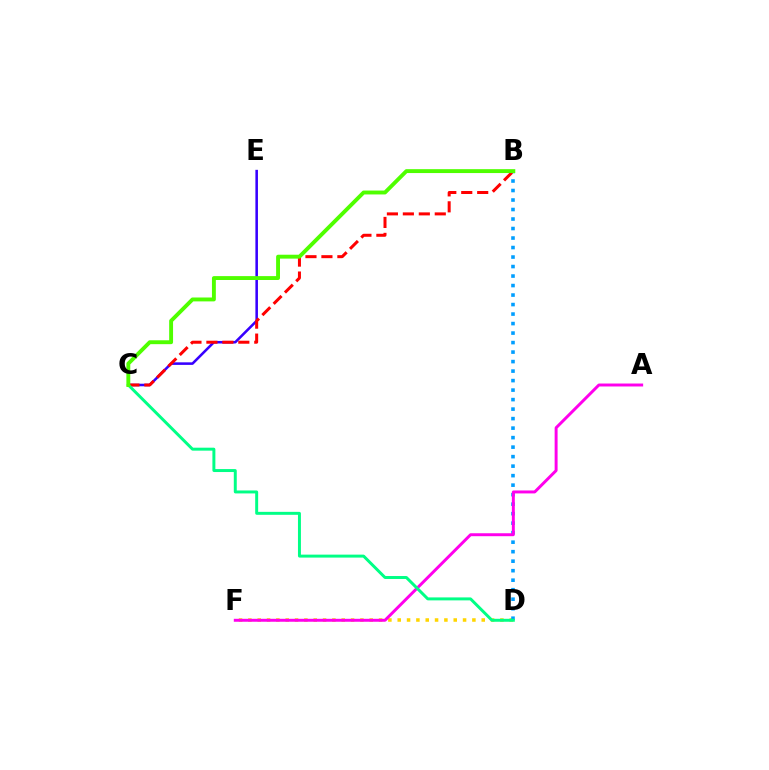{('D', 'F'): [{'color': '#ffd500', 'line_style': 'dotted', 'thickness': 2.54}], ('C', 'E'): [{'color': '#3700ff', 'line_style': 'solid', 'thickness': 1.84}], ('B', 'D'): [{'color': '#009eff', 'line_style': 'dotted', 'thickness': 2.58}], ('A', 'F'): [{'color': '#ff00ed', 'line_style': 'solid', 'thickness': 2.13}], ('B', 'C'): [{'color': '#ff0000', 'line_style': 'dashed', 'thickness': 2.17}, {'color': '#4fff00', 'line_style': 'solid', 'thickness': 2.8}], ('C', 'D'): [{'color': '#00ff86', 'line_style': 'solid', 'thickness': 2.13}]}